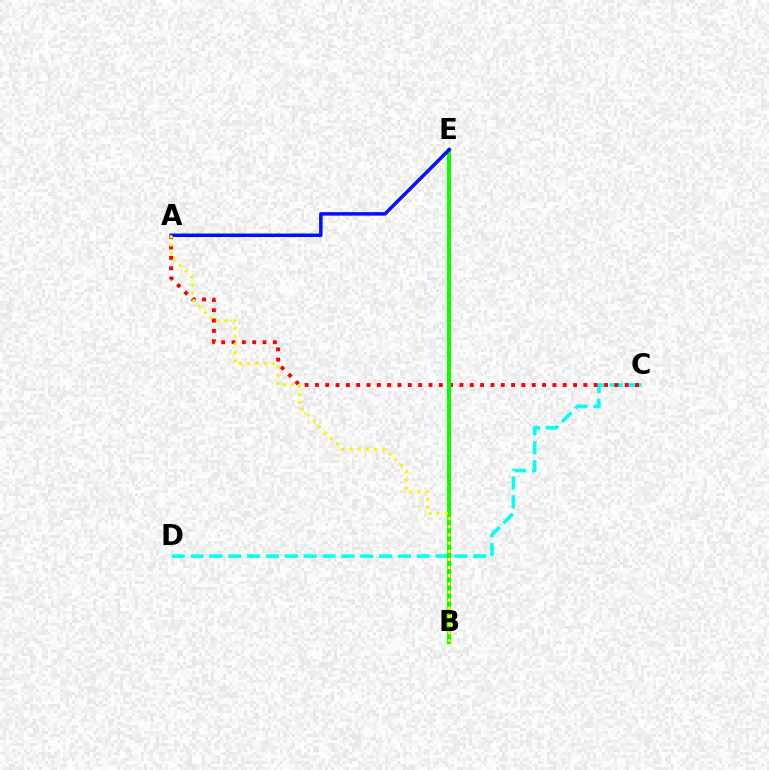{('C', 'D'): [{'color': '#00fff6', 'line_style': 'dashed', 'thickness': 2.56}], ('B', 'E'): [{'color': '#ee00ff', 'line_style': 'dashed', 'thickness': 2.07}, {'color': '#08ff00', 'line_style': 'solid', 'thickness': 2.94}], ('A', 'C'): [{'color': '#ff0000', 'line_style': 'dotted', 'thickness': 2.81}], ('A', 'E'): [{'color': '#0010ff', 'line_style': 'solid', 'thickness': 2.51}], ('A', 'B'): [{'color': '#fcf500', 'line_style': 'dotted', 'thickness': 2.21}]}